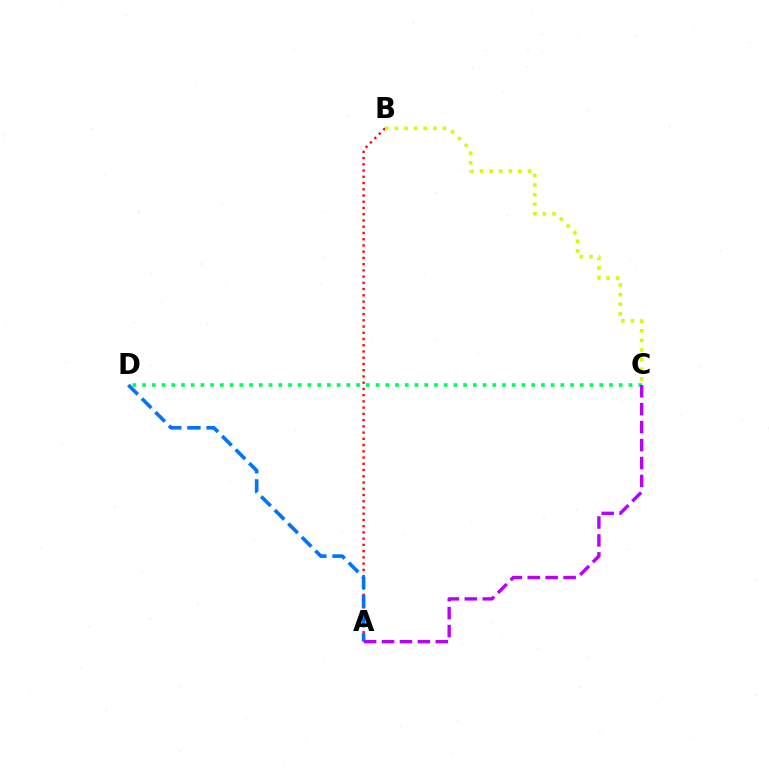{('C', 'D'): [{'color': '#00ff5c', 'line_style': 'dotted', 'thickness': 2.64}], ('A', 'B'): [{'color': '#ff0000', 'line_style': 'dotted', 'thickness': 1.7}], ('A', 'D'): [{'color': '#0074ff', 'line_style': 'dashed', 'thickness': 2.6}], ('A', 'C'): [{'color': '#b900ff', 'line_style': 'dashed', 'thickness': 2.44}], ('B', 'C'): [{'color': '#d1ff00', 'line_style': 'dotted', 'thickness': 2.61}]}